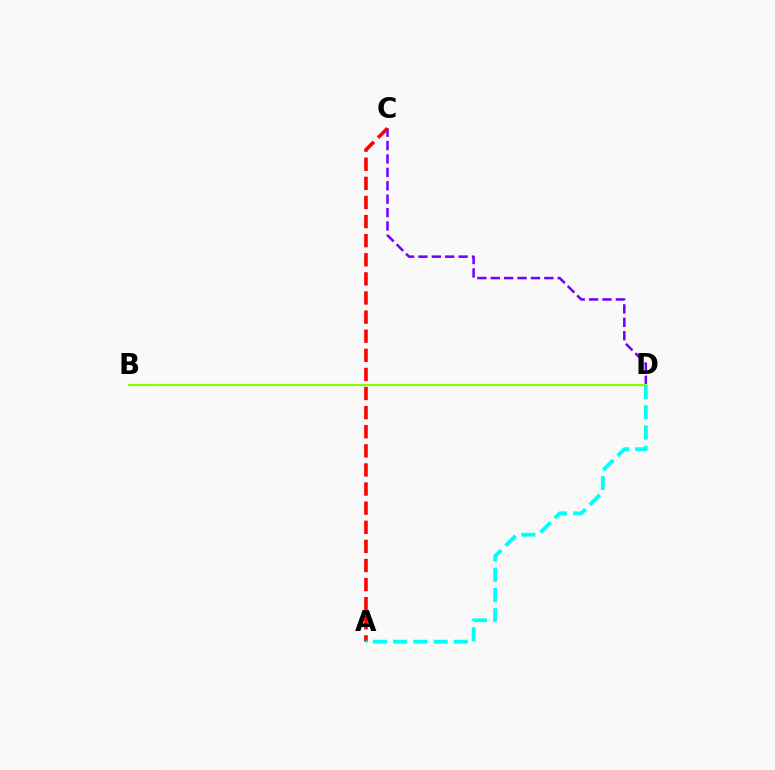{('C', 'D'): [{'color': '#7200ff', 'line_style': 'dashed', 'thickness': 1.82}], ('B', 'D'): [{'color': '#84ff00', 'line_style': 'solid', 'thickness': 1.58}], ('A', 'C'): [{'color': '#ff0000', 'line_style': 'dashed', 'thickness': 2.6}], ('A', 'D'): [{'color': '#00fff6', 'line_style': 'dashed', 'thickness': 2.75}]}